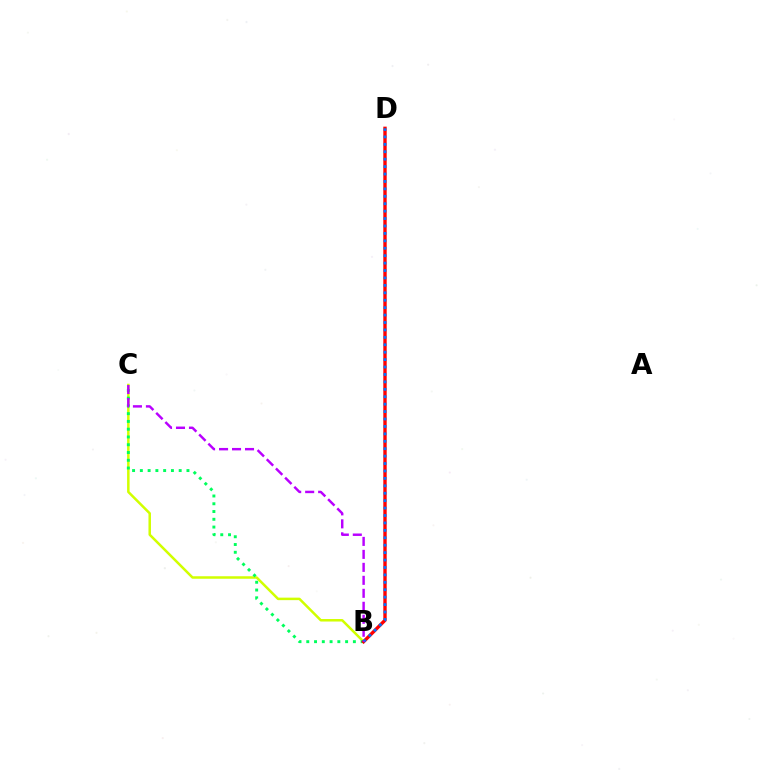{('B', 'C'): [{'color': '#d1ff00', 'line_style': 'solid', 'thickness': 1.8}, {'color': '#00ff5c', 'line_style': 'dotted', 'thickness': 2.11}, {'color': '#b900ff', 'line_style': 'dashed', 'thickness': 1.76}], ('B', 'D'): [{'color': '#ff0000', 'line_style': 'solid', 'thickness': 2.43}, {'color': '#0074ff', 'line_style': 'dotted', 'thickness': 2.02}]}